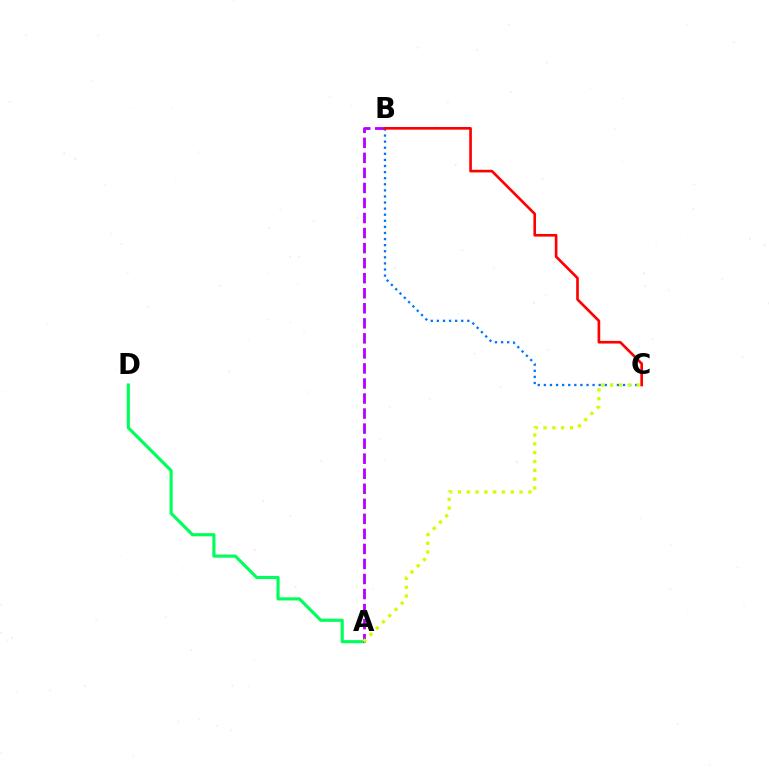{('A', 'D'): [{'color': '#00ff5c', 'line_style': 'solid', 'thickness': 2.26}], ('B', 'C'): [{'color': '#0074ff', 'line_style': 'dotted', 'thickness': 1.65}, {'color': '#ff0000', 'line_style': 'solid', 'thickness': 1.91}], ('A', 'B'): [{'color': '#b900ff', 'line_style': 'dashed', 'thickness': 2.04}], ('A', 'C'): [{'color': '#d1ff00', 'line_style': 'dotted', 'thickness': 2.39}]}